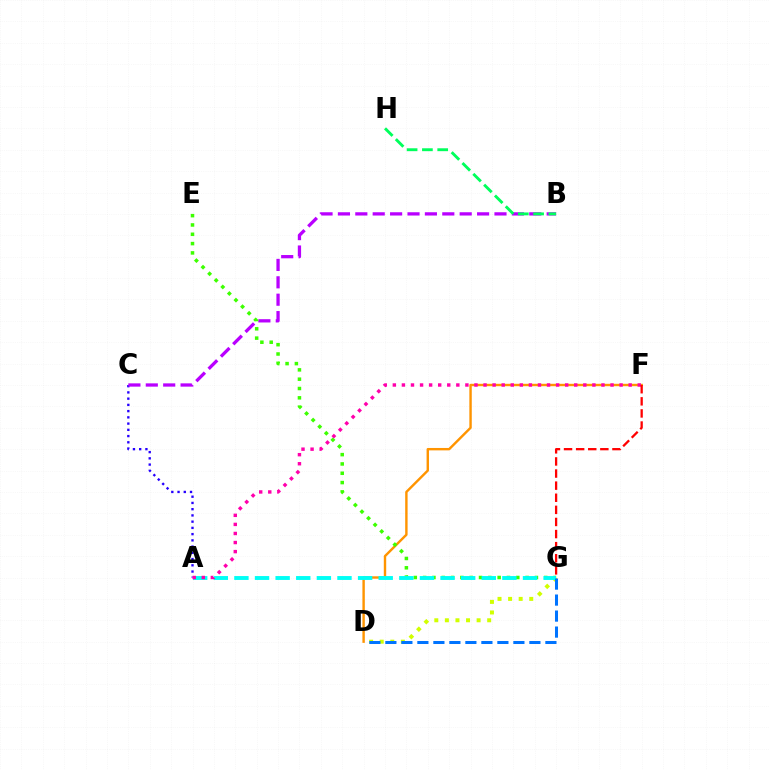{('A', 'C'): [{'color': '#2500ff', 'line_style': 'dotted', 'thickness': 1.69}], ('B', 'C'): [{'color': '#b900ff', 'line_style': 'dashed', 'thickness': 2.36}], ('D', 'G'): [{'color': '#d1ff00', 'line_style': 'dotted', 'thickness': 2.87}, {'color': '#0074ff', 'line_style': 'dashed', 'thickness': 2.17}], ('D', 'F'): [{'color': '#ff9400', 'line_style': 'solid', 'thickness': 1.73}], ('B', 'H'): [{'color': '#00ff5c', 'line_style': 'dashed', 'thickness': 2.08}], ('E', 'G'): [{'color': '#3dff00', 'line_style': 'dotted', 'thickness': 2.53}], ('A', 'G'): [{'color': '#00fff6', 'line_style': 'dashed', 'thickness': 2.8}], ('A', 'F'): [{'color': '#ff00ac', 'line_style': 'dotted', 'thickness': 2.46}], ('F', 'G'): [{'color': '#ff0000', 'line_style': 'dashed', 'thickness': 1.64}]}